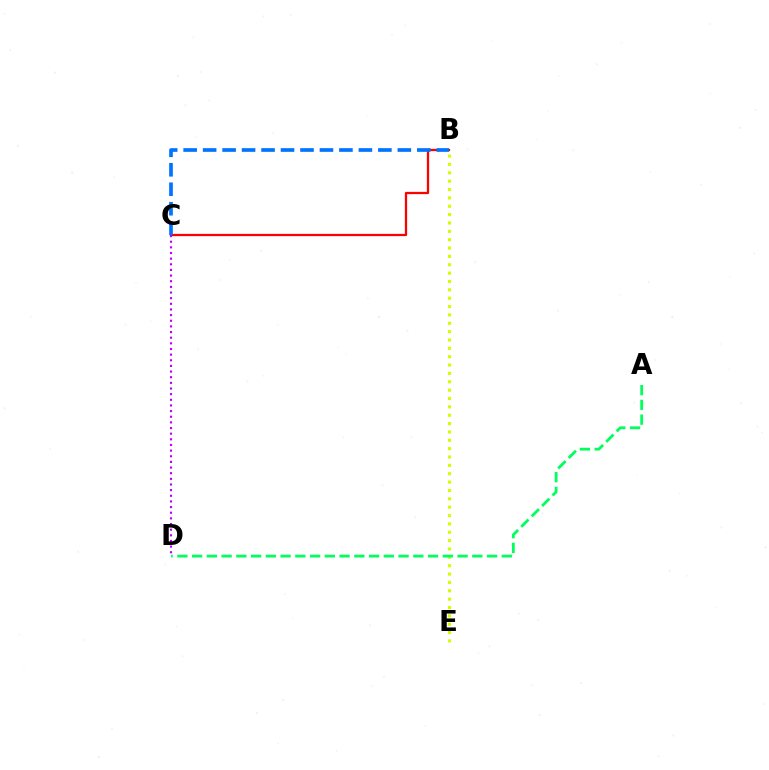{('B', 'E'): [{'color': '#d1ff00', 'line_style': 'dotted', 'thickness': 2.27}], ('B', 'C'): [{'color': '#ff0000', 'line_style': 'solid', 'thickness': 1.63}, {'color': '#0074ff', 'line_style': 'dashed', 'thickness': 2.65}], ('C', 'D'): [{'color': '#b900ff', 'line_style': 'dotted', 'thickness': 1.53}], ('A', 'D'): [{'color': '#00ff5c', 'line_style': 'dashed', 'thickness': 2.0}]}